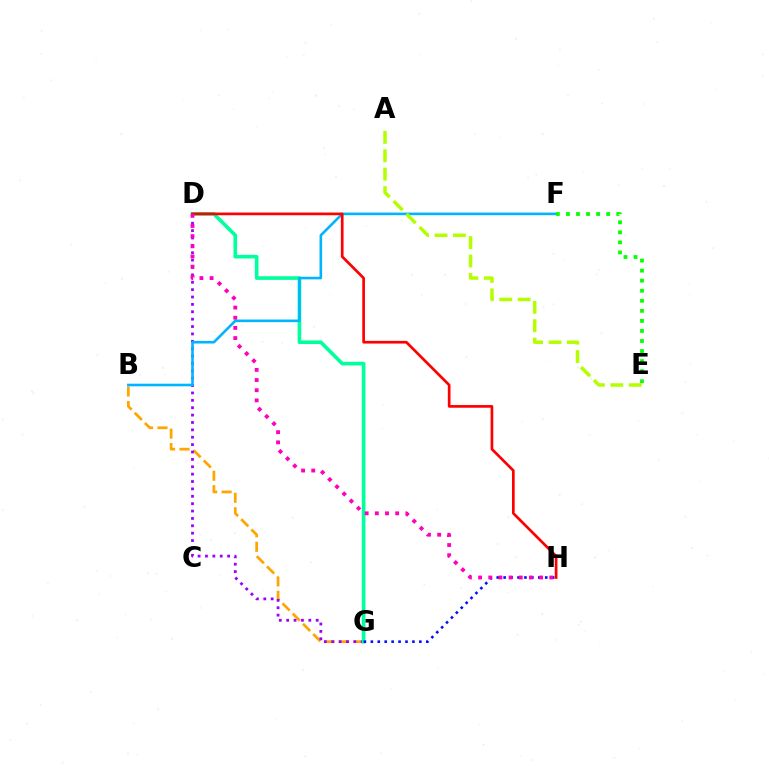{('B', 'G'): [{'color': '#ffa500', 'line_style': 'dashed', 'thickness': 1.97}], ('D', 'G'): [{'color': '#9b00ff', 'line_style': 'dotted', 'thickness': 2.01}, {'color': '#00ff9d', 'line_style': 'solid', 'thickness': 2.62}], ('B', 'F'): [{'color': '#00b5ff', 'line_style': 'solid', 'thickness': 1.88}], ('E', 'F'): [{'color': '#08ff00', 'line_style': 'dotted', 'thickness': 2.73}], ('G', 'H'): [{'color': '#0010ff', 'line_style': 'dotted', 'thickness': 1.88}], ('D', 'H'): [{'color': '#ff0000', 'line_style': 'solid', 'thickness': 1.94}, {'color': '#ff00bd', 'line_style': 'dotted', 'thickness': 2.76}], ('A', 'E'): [{'color': '#b3ff00', 'line_style': 'dashed', 'thickness': 2.5}]}